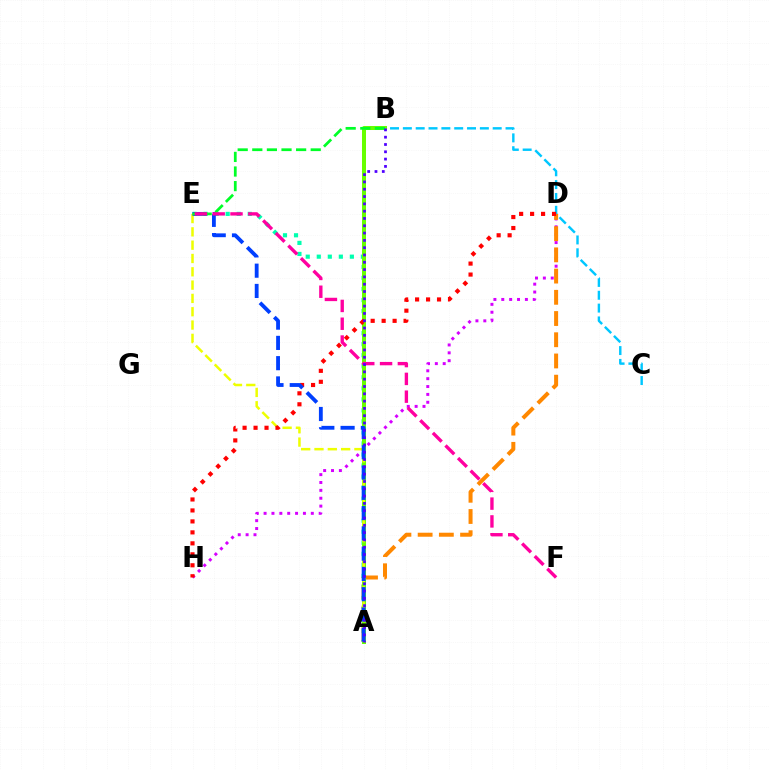{('D', 'H'): [{'color': '#d600ff', 'line_style': 'dotted', 'thickness': 2.14}, {'color': '#ff0000', 'line_style': 'dotted', 'thickness': 2.98}], ('A', 'E'): [{'color': '#00ffaf', 'line_style': 'dotted', 'thickness': 3.0}, {'color': '#eeff00', 'line_style': 'dashed', 'thickness': 1.81}, {'color': '#003fff', 'line_style': 'dashed', 'thickness': 2.75}], ('B', 'C'): [{'color': '#00c7ff', 'line_style': 'dashed', 'thickness': 1.74}], ('A', 'D'): [{'color': '#ff8800', 'line_style': 'dashed', 'thickness': 2.88}], ('A', 'B'): [{'color': '#66ff00', 'line_style': 'solid', 'thickness': 2.89}, {'color': '#4f00ff', 'line_style': 'dotted', 'thickness': 1.98}], ('B', 'E'): [{'color': '#00ff27', 'line_style': 'dashed', 'thickness': 1.98}], ('E', 'F'): [{'color': '#ff00a0', 'line_style': 'dashed', 'thickness': 2.42}]}